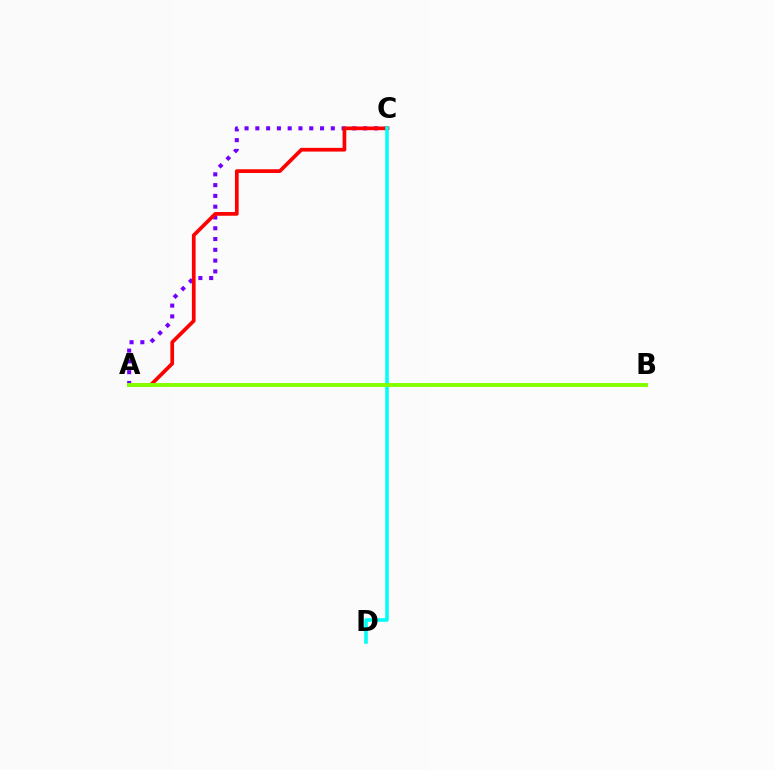{('A', 'C'): [{'color': '#7200ff', 'line_style': 'dotted', 'thickness': 2.93}, {'color': '#ff0000', 'line_style': 'solid', 'thickness': 2.67}], ('C', 'D'): [{'color': '#00fff6', 'line_style': 'solid', 'thickness': 2.57}], ('A', 'B'): [{'color': '#84ff00', 'line_style': 'solid', 'thickness': 2.83}]}